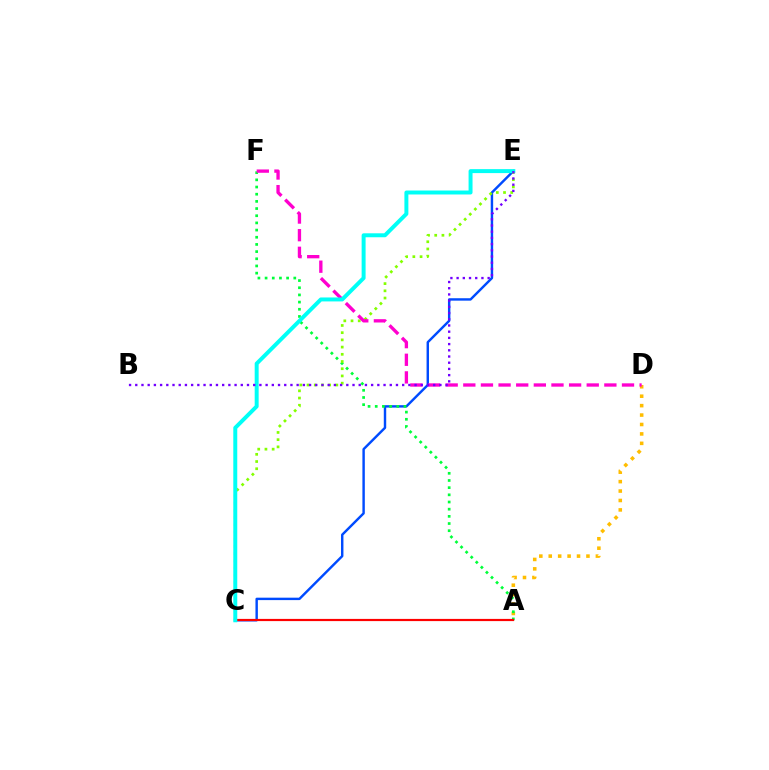{('C', 'E'): [{'color': '#004bff', 'line_style': 'solid', 'thickness': 1.75}, {'color': '#84ff00', 'line_style': 'dotted', 'thickness': 1.96}, {'color': '#00fff6', 'line_style': 'solid', 'thickness': 2.85}], ('A', 'D'): [{'color': '#ffbd00', 'line_style': 'dotted', 'thickness': 2.56}], ('A', 'F'): [{'color': '#00ff39', 'line_style': 'dotted', 'thickness': 1.95}], ('D', 'F'): [{'color': '#ff00cf', 'line_style': 'dashed', 'thickness': 2.4}], ('A', 'C'): [{'color': '#ff0000', 'line_style': 'solid', 'thickness': 1.58}], ('B', 'E'): [{'color': '#7200ff', 'line_style': 'dotted', 'thickness': 1.69}]}